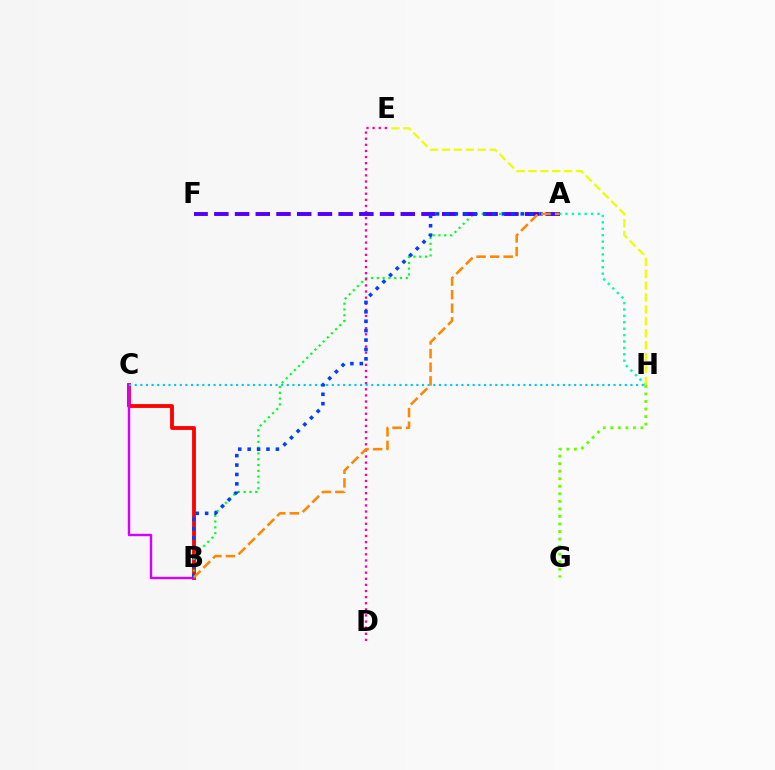{('B', 'C'): [{'color': '#ff0000', 'line_style': 'solid', 'thickness': 2.76}, {'color': '#d600ff', 'line_style': 'solid', 'thickness': 1.74}], ('A', 'B'): [{'color': '#00ff27', 'line_style': 'dotted', 'thickness': 1.58}, {'color': '#003fff', 'line_style': 'dotted', 'thickness': 2.56}, {'color': '#ff8800', 'line_style': 'dashed', 'thickness': 1.85}], ('D', 'E'): [{'color': '#ff00a0', 'line_style': 'dotted', 'thickness': 1.66}], ('A', 'H'): [{'color': '#00ffaf', 'line_style': 'dotted', 'thickness': 1.74}], ('G', 'H'): [{'color': '#66ff00', 'line_style': 'dotted', 'thickness': 2.05}], ('A', 'F'): [{'color': '#4f00ff', 'line_style': 'dashed', 'thickness': 2.81}], ('E', 'H'): [{'color': '#eeff00', 'line_style': 'dashed', 'thickness': 1.62}], ('C', 'H'): [{'color': '#00c7ff', 'line_style': 'dotted', 'thickness': 1.53}]}